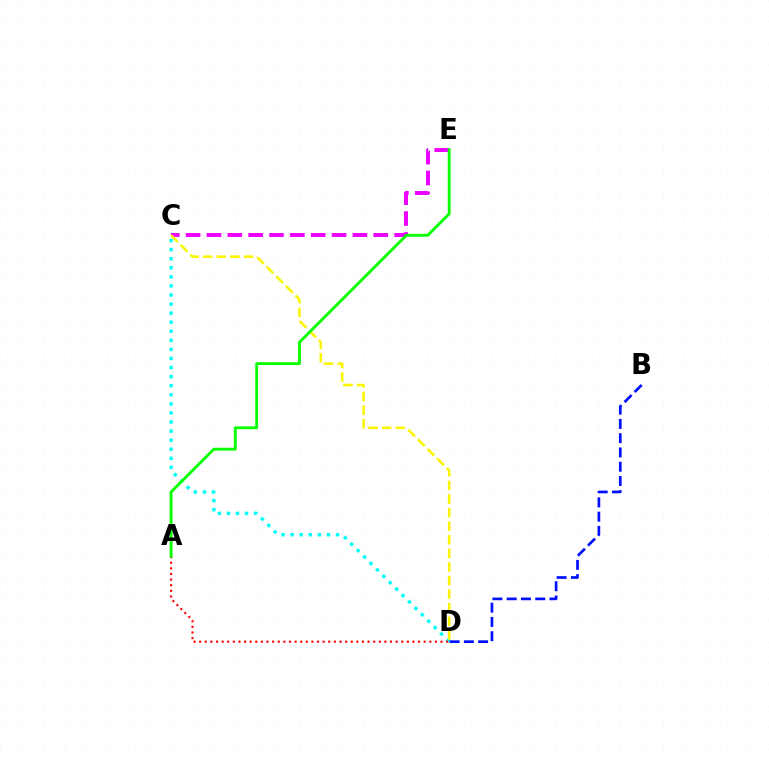{('C', 'D'): [{'color': '#00fff6', 'line_style': 'dotted', 'thickness': 2.47}, {'color': '#fcf500', 'line_style': 'dashed', 'thickness': 1.85}], ('A', 'D'): [{'color': '#ff0000', 'line_style': 'dotted', 'thickness': 1.52}], ('C', 'E'): [{'color': '#ee00ff', 'line_style': 'dashed', 'thickness': 2.83}], ('B', 'D'): [{'color': '#0010ff', 'line_style': 'dashed', 'thickness': 1.94}], ('A', 'E'): [{'color': '#08ff00', 'line_style': 'solid', 'thickness': 2.04}]}